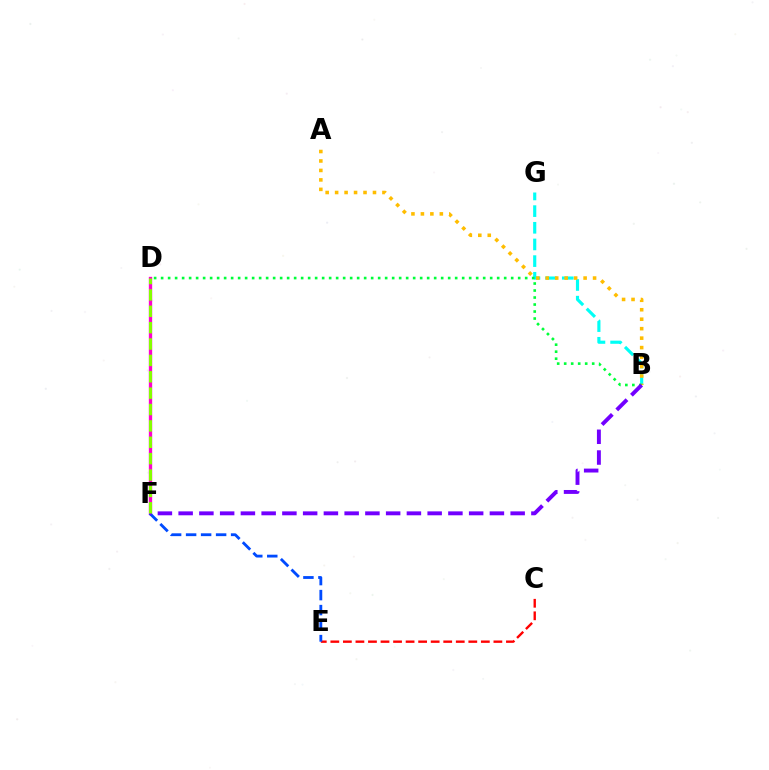{('B', 'G'): [{'color': '#00fff6', 'line_style': 'dashed', 'thickness': 2.26}], ('A', 'B'): [{'color': '#ffbd00', 'line_style': 'dotted', 'thickness': 2.57}], ('D', 'F'): [{'color': '#ff00cf', 'line_style': 'solid', 'thickness': 2.4}, {'color': '#84ff00', 'line_style': 'dashed', 'thickness': 2.22}], ('C', 'E'): [{'color': '#ff0000', 'line_style': 'dashed', 'thickness': 1.7}], ('E', 'F'): [{'color': '#004bff', 'line_style': 'dashed', 'thickness': 2.04}], ('B', 'D'): [{'color': '#00ff39', 'line_style': 'dotted', 'thickness': 1.9}], ('B', 'F'): [{'color': '#7200ff', 'line_style': 'dashed', 'thickness': 2.82}]}